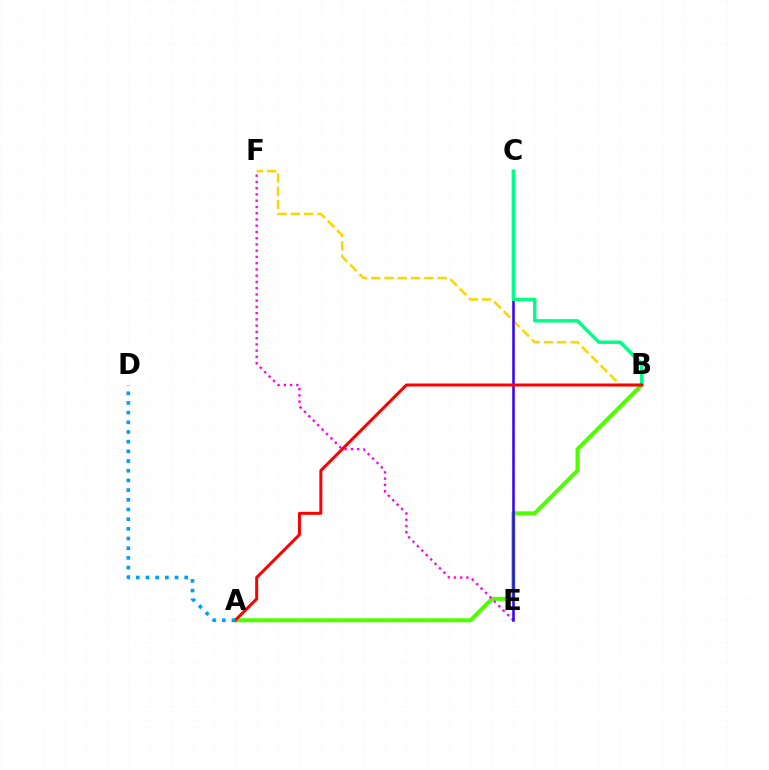{('A', 'B'): [{'color': '#4fff00', 'line_style': 'solid', 'thickness': 2.89}, {'color': '#ff0000', 'line_style': 'solid', 'thickness': 2.16}], ('E', 'F'): [{'color': '#ff00ed', 'line_style': 'dotted', 'thickness': 1.7}], ('B', 'F'): [{'color': '#ffd500', 'line_style': 'dashed', 'thickness': 1.8}], ('C', 'E'): [{'color': '#3700ff', 'line_style': 'solid', 'thickness': 1.83}], ('B', 'C'): [{'color': '#00ff86', 'line_style': 'solid', 'thickness': 2.48}], ('A', 'D'): [{'color': '#009eff', 'line_style': 'dotted', 'thickness': 2.63}]}